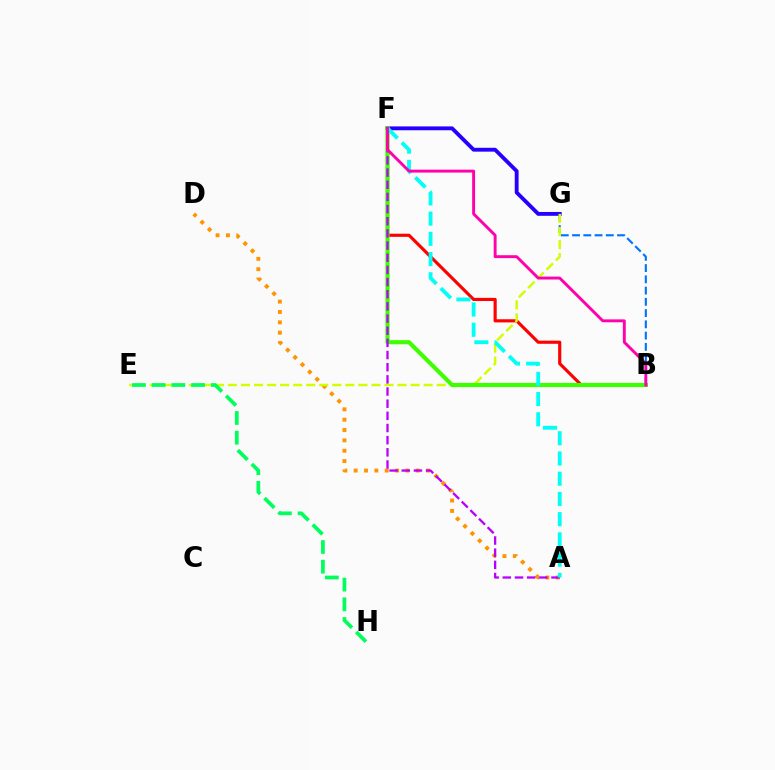{('B', 'G'): [{'color': '#0074ff', 'line_style': 'dashed', 'thickness': 1.53}], ('B', 'F'): [{'color': '#ff0000', 'line_style': 'solid', 'thickness': 2.27}, {'color': '#3dff00', 'line_style': 'solid', 'thickness': 2.99}, {'color': '#ff00ac', 'line_style': 'solid', 'thickness': 2.1}], ('F', 'G'): [{'color': '#2500ff', 'line_style': 'solid', 'thickness': 2.77}], ('A', 'D'): [{'color': '#ff9400', 'line_style': 'dotted', 'thickness': 2.81}], ('E', 'G'): [{'color': '#d1ff00', 'line_style': 'dashed', 'thickness': 1.77}], ('E', 'H'): [{'color': '#00ff5c', 'line_style': 'dashed', 'thickness': 2.68}], ('A', 'F'): [{'color': '#b900ff', 'line_style': 'dashed', 'thickness': 1.65}, {'color': '#00fff6', 'line_style': 'dashed', 'thickness': 2.75}]}